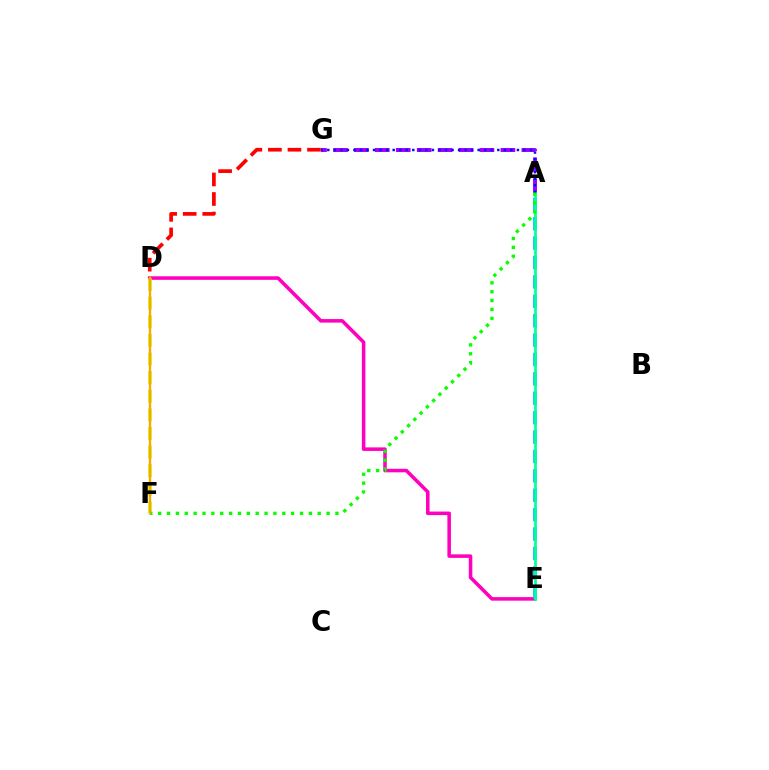{('D', 'E'): [{'color': '#ff00bd', 'line_style': 'solid', 'thickness': 2.55}], ('A', 'E'): [{'color': '#00b5ff', 'line_style': 'dashed', 'thickness': 2.63}, {'color': '#00ff9d', 'line_style': 'solid', 'thickness': 1.93}], ('A', 'G'): [{'color': '#9b00ff', 'line_style': 'dashed', 'thickness': 2.84}, {'color': '#0010ff', 'line_style': 'dotted', 'thickness': 1.78}], ('D', 'F'): [{'color': '#b3ff00', 'line_style': 'dashed', 'thickness': 2.53}, {'color': '#ffa500', 'line_style': 'solid', 'thickness': 1.7}], ('A', 'F'): [{'color': '#08ff00', 'line_style': 'dotted', 'thickness': 2.41}], ('D', 'G'): [{'color': '#ff0000', 'line_style': 'dashed', 'thickness': 2.66}]}